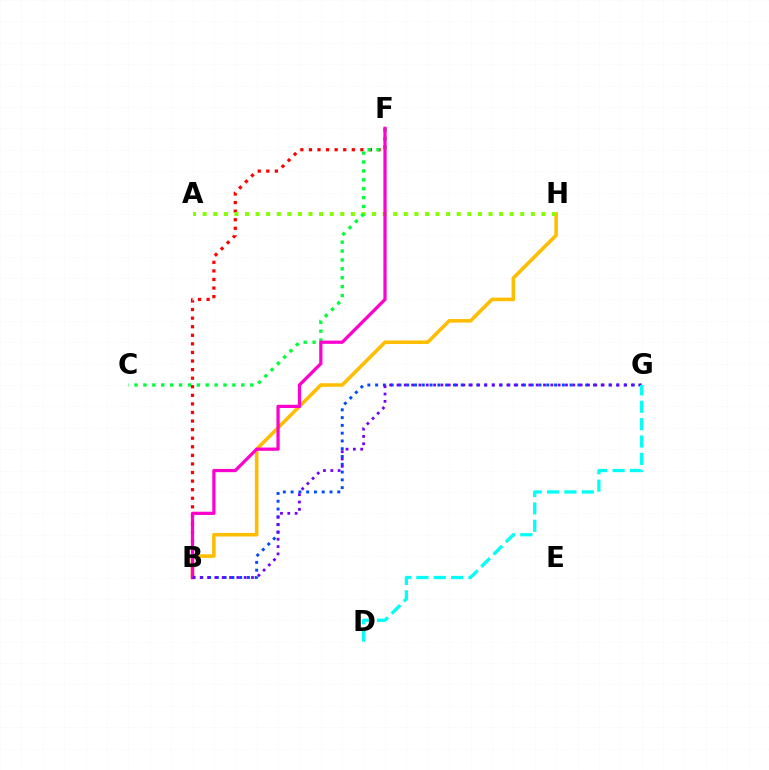{('B', 'H'): [{'color': '#ffbd00', 'line_style': 'solid', 'thickness': 2.56}], ('B', 'F'): [{'color': '#ff0000', 'line_style': 'dotted', 'thickness': 2.33}, {'color': '#ff00cf', 'line_style': 'solid', 'thickness': 2.33}], ('A', 'H'): [{'color': '#84ff00', 'line_style': 'dotted', 'thickness': 2.88}], ('C', 'F'): [{'color': '#00ff39', 'line_style': 'dotted', 'thickness': 2.42}], ('B', 'G'): [{'color': '#004bff', 'line_style': 'dotted', 'thickness': 2.11}, {'color': '#7200ff', 'line_style': 'dotted', 'thickness': 1.99}], ('D', 'G'): [{'color': '#00fff6', 'line_style': 'dashed', 'thickness': 2.36}]}